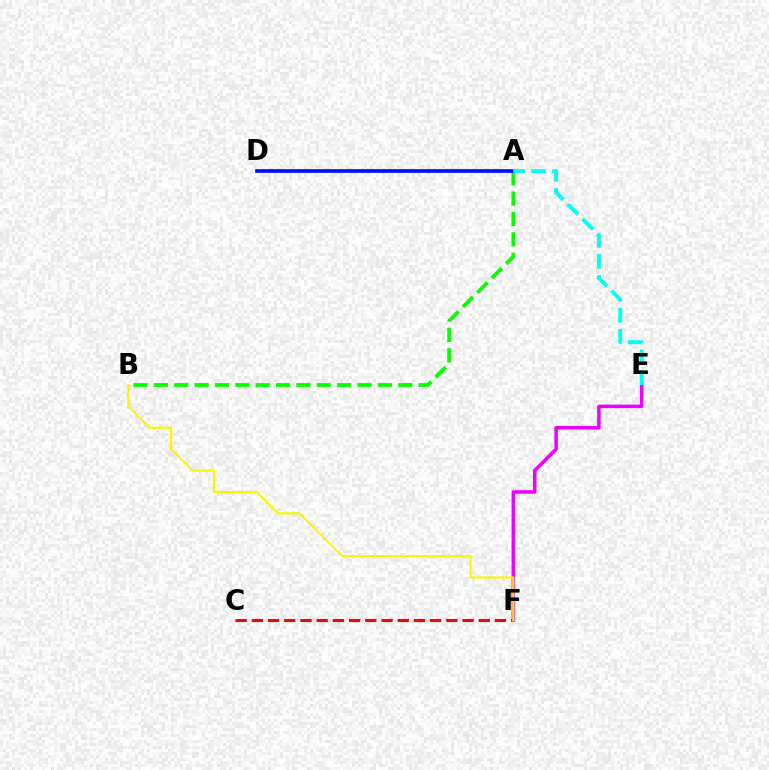{('A', 'B'): [{'color': '#08ff00', 'line_style': 'dashed', 'thickness': 2.77}], ('C', 'F'): [{'color': '#ff0000', 'line_style': 'dashed', 'thickness': 2.2}], ('E', 'F'): [{'color': '#ee00ff', 'line_style': 'solid', 'thickness': 2.53}], ('A', 'D'): [{'color': '#0010ff', 'line_style': 'solid', 'thickness': 2.66}], ('B', 'F'): [{'color': '#fcf500', 'line_style': 'solid', 'thickness': 1.57}], ('A', 'E'): [{'color': '#00fff6', 'line_style': 'dashed', 'thickness': 2.84}]}